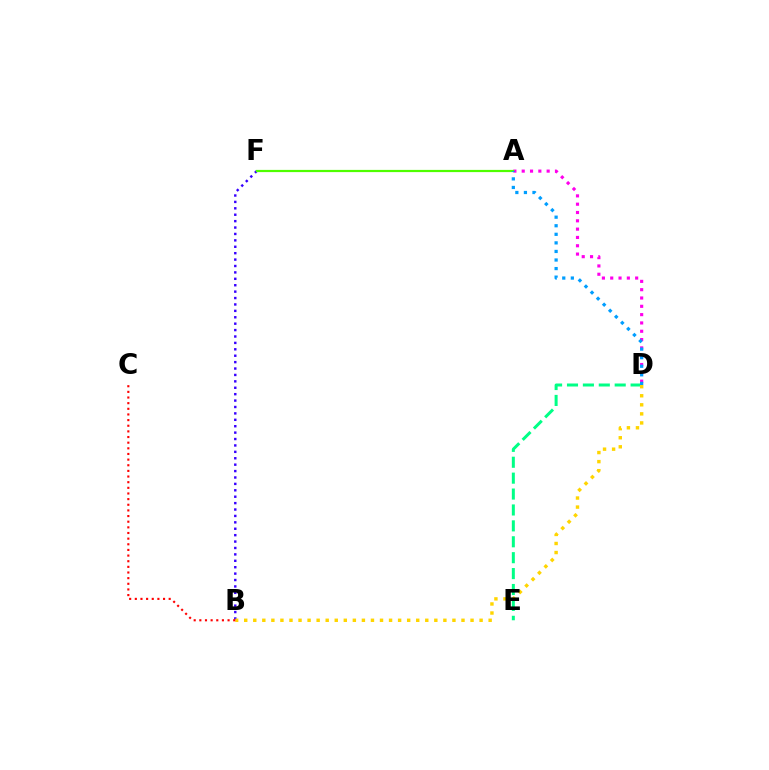{('B', 'F'): [{'color': '#3700ff', 'line_style': 'dotted', 'thickness': 1.74}], ('A', 'D'): [{'color': '#ff00ed', 'line_style': 'dotted', 'thickness': 2.26}, {'color': '#009eff', 'line_style': 'dotted', 'thickness': 2.33}], ('A', 'F'): [{'color': '#4fff00', 'line_style': 'solid', 'thickness': 1.59}], ('D', 'E'): [{'color': '#00ff86', 'line_style': 'dashed', 'thickness': 2.16}], ('B', 'D'): [{'color': '#ffd500', 'line_style': 'dotted', 'thickness': 2.46}], ('B', 'C'): [{'color': '#ff0000', 'line_style': 'dotted', 'thickness': 1.53}]}